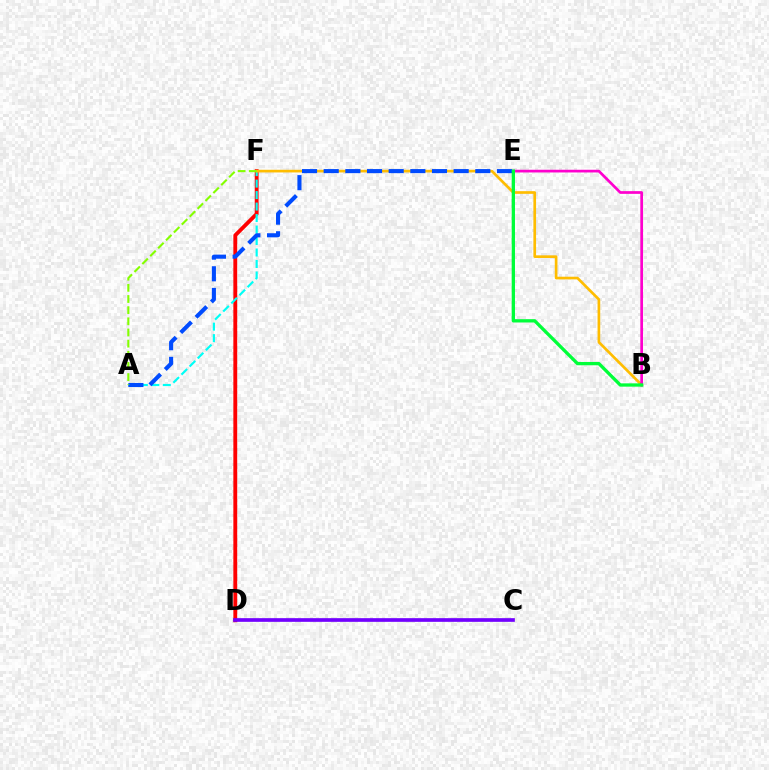{('D', 'F'): [{'color': '#ff0000', 'line_style': 'solid', 'thickness': 2.77}], ('A', 'F'): [{'color': '#00fff6', 'line_style': 'dashed', 'thickness': 1.56}, {'color': '#84ff00', 'line_style': 'dashed', 'thickness': 1.52}], ('B', 'F'): [{'color': '#ffbd00', 'line_style': 'solid', 'thickness': 1.92}], ('A', 'E'): [{'color': '#004bff', 'line_style': 'dashed', 'thickness': 2.94}], ('C', 'D'): [{'color': '#7200ff', 'line_style': 'solid', 'thickness': 2.65}], ('B', 'E'): [{'color': '#ff00cf', 'line_style': 'solid', 'thickness': 1.95}, {'color': '#00ff39', 'line_style': 'solid', 'thickness': 2.38}]}